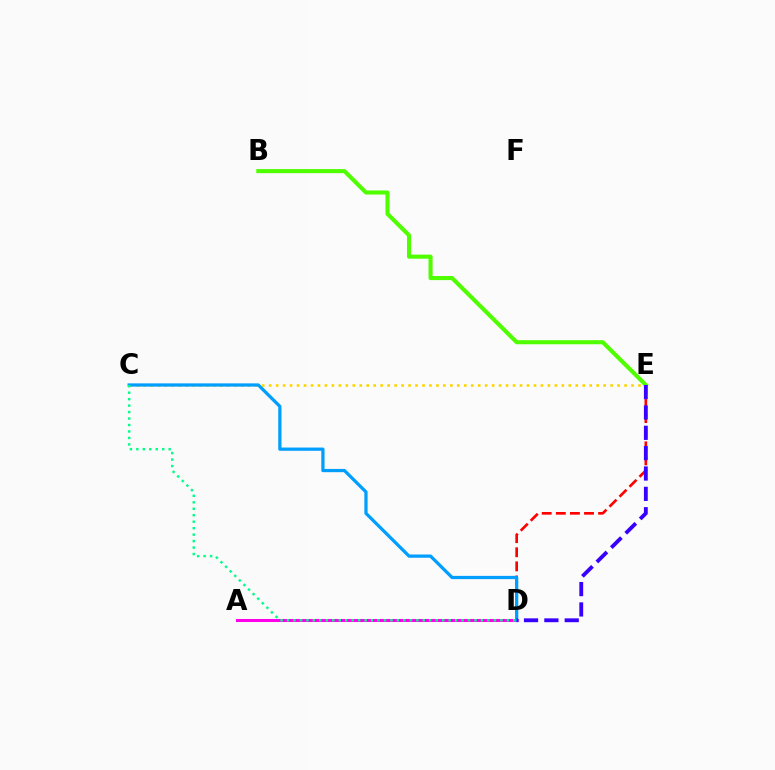{('D', 'E'): [{'color': '#ff0000', 'line_style': 'dashed', 'thickness': 1.92}, {'color': '#3700ff', 'line_style': 'dashed', 'thickness': 2.76}], ('A', 'D'): [{'color': '#ff00ed', 'line_style': 'solid', 'thickness': 2.19}], ('C', 'E'): [{'color': '#ffd500', 'line_style': 'dotted', 'thickness': 1.89}], ('C', 'D'): [{'color': '#009eff', 'line_style': 'solid', 'thickness': 2.33}, {'color': '#00ff86', 'line_style': 'dotted', 'thickness': 1.76}], ('B', 'E'): [{'color': '#4fff00', 'line_style': 'solid', 'thickness': 2.94}]}